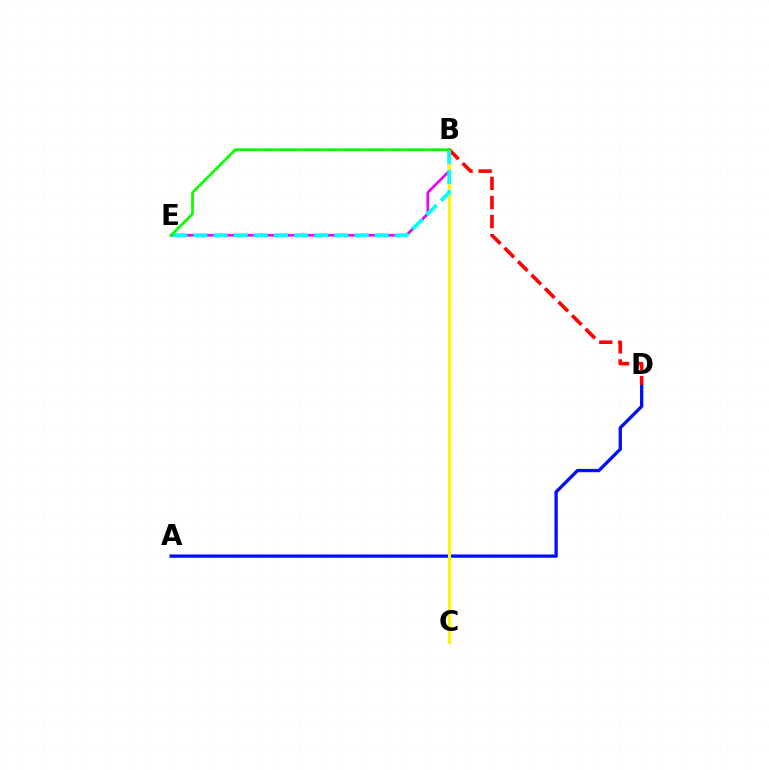{('B', 'E'): [{'color': '#ee00ff', 'line_style': 'solid', 'thickness': 1.94}, {'color': '#00fff6', 'line_style': 'dashed', 'thickness': 2.74}, {'color': '#08ff00', 'line_style': 'solid', 'thickness': 1.96}], ('A', 'D'): [{'color': '#0010ff', 'line_style': 'solid', 'thickness': 2.39}], ('B', 'C'): [{'color': '#fcf500', 'line_style': 'solid', 'thickness': 2.22}], ('B', 'D'): [{'color': '#ff0000', 'line_style': 'dashed', 'thickness': 2.59}]}